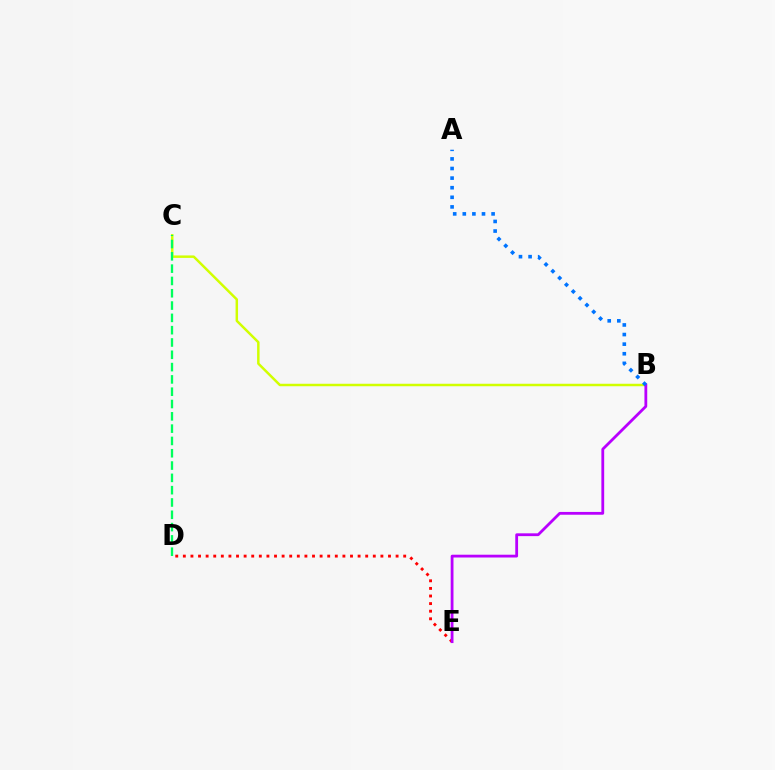{('D', 'E'): [{'color': '#ff0000', 'line_style': 'dotted', 'thickness': 2.06}], ('B', 'C'): [{'color': '#d1ff00', 'line_style': 'solid', 'thickness': 1.78}], ('B', 'E'): [{'color': '#b900ff', 'line_style': 'solid', 'thickness': 2.01}], ('C', 'D'): [{'color': '#00ff5c', 'line_style': 'dashed', 'thickness': 1.67}], ('A', 'B'): [{'color': '#0074ff', 'line_style': 'dotted', 'thickness': 2.61}]}